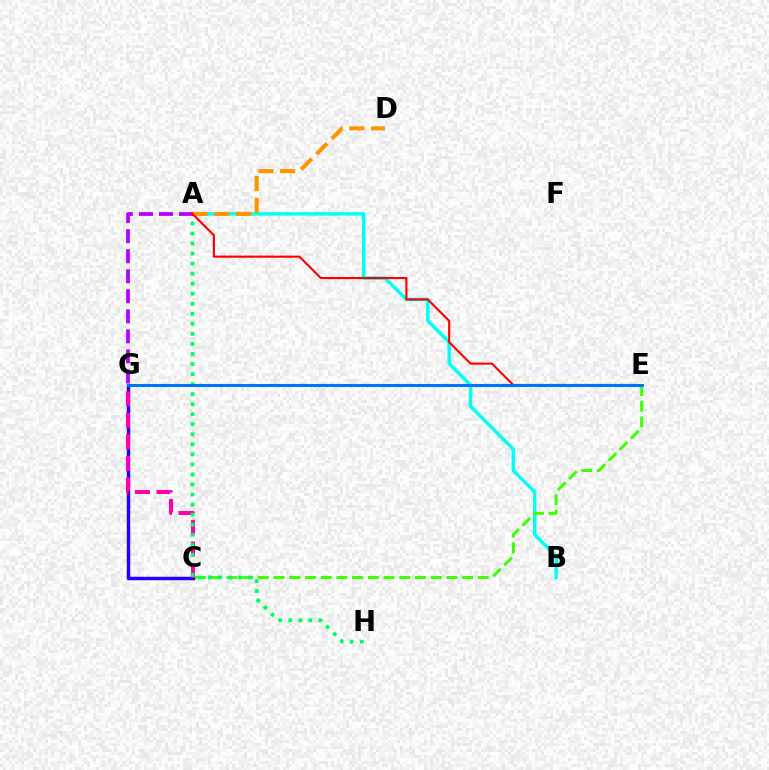{('A', 'B'): [{'color': '#00fff6', 'line_style': 'solid', 'thickness': 2.48}], ('C', 'G'): [{'color': '#2500ff', 'line_style': 'solid', 'thickness': 2.49}, {'color': '#ff00ac', 'line_style': 'dashed', 'thickness': 2.92}], ('A', 'D'): [{'color': '#ff9400', 'line_style': 'dashed', 'thickness': 2.95}], ('C', 'E'): [{'color': '#3dff00', 'line_style': 'dashed', 'thickness': 2.13}], ('A', 'H'): [{'color': '#00ff5c', 'line_style': 'dotted', 'thickness': 2.73}], ('A', 'G'): [{'color': '#b900ff', 'line_style': 'dashed', 'thickness': 2.72}], ('E', 'G'): [{'color': '#d1ff00', 'line_style': 'solid', 'thickness': 1.63}, {'color': '#0074ff', 'line_style': 'solid', 'thickness': 2.17}], ('A', 'E'): [{'color': '#ff0000', 'line_style': 'solid', 'thickness': 1.53}]}